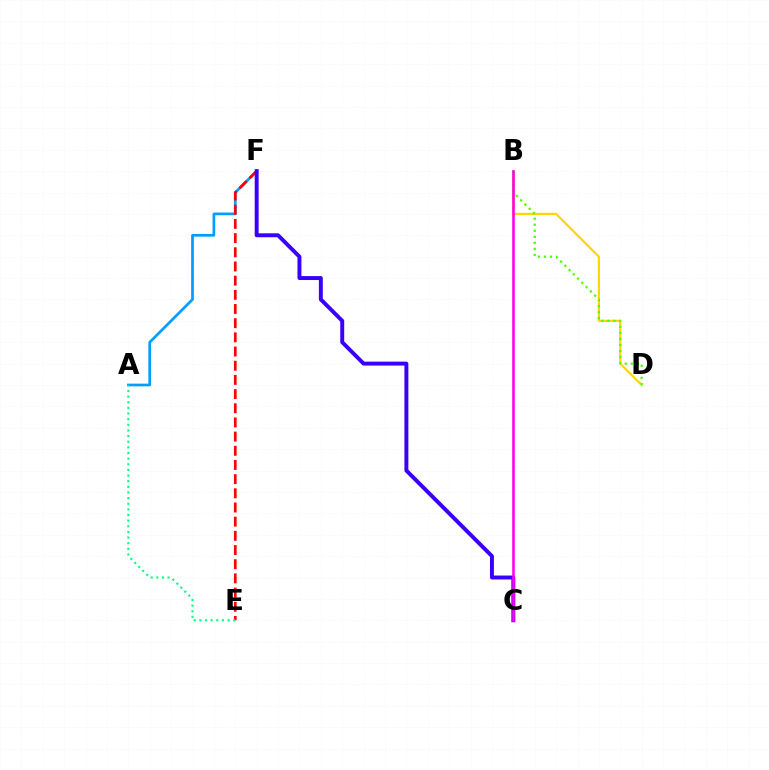{('A', 'F'): [{'color': '#009eff', 'line_style': 'solid', 'thickness': 1.96}], ('B', 'D'): [{'color': '#ffd500', 'line_style': 'solid', 'thickness': 1.55}, {'color': '#4fff00', 'line_style': 'dotted', 'thickness': 1.64}], ('E', 'F'): [{'color': '#ff0000', 'line_style': 'dashed', 'thickness': 1.93}], ('C', 'F'): [{'color': '#3700ff', 'line_style': 'solid', 'thickness': 2.83}], ('A', 'E'): [{'color': '#00ff86', 'line_style': 'dotted', 'thickness': 1.53}], ('B', 'C'): [{'color': '#ff00ed', 'line_style': 'solid', 'thickness': 1.87}]}